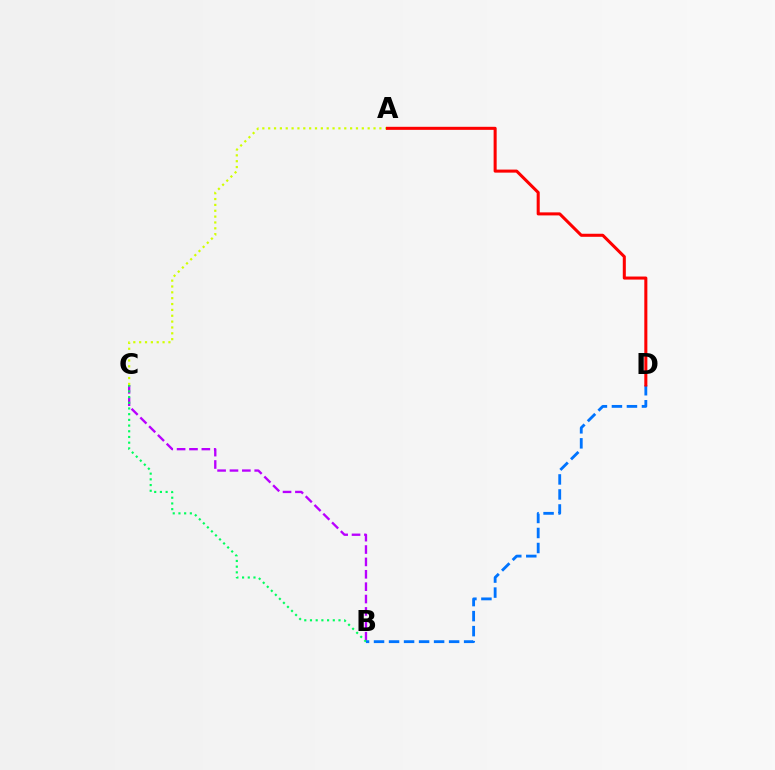{('B', 'C'): [{'color': '#b900ff', 'line_style': 'dashed', 'thickness': 1.68}, {'color': '#00ff5c', 'line_style': 'dotted', 'thickness': 1.55}], ('A', 'C'): [{'color': '#d1ff00', 'line_style': 'dotted', 'thickness': 1.59}], ('B', 'D'): [{'color': '#0074ff', 'line_style': 'dashed', 'thickness': 2.04}], ('A', 'D'): [{'color': '#ff0000', 'line_style': 'solid', 'thickness': 2.19}]}